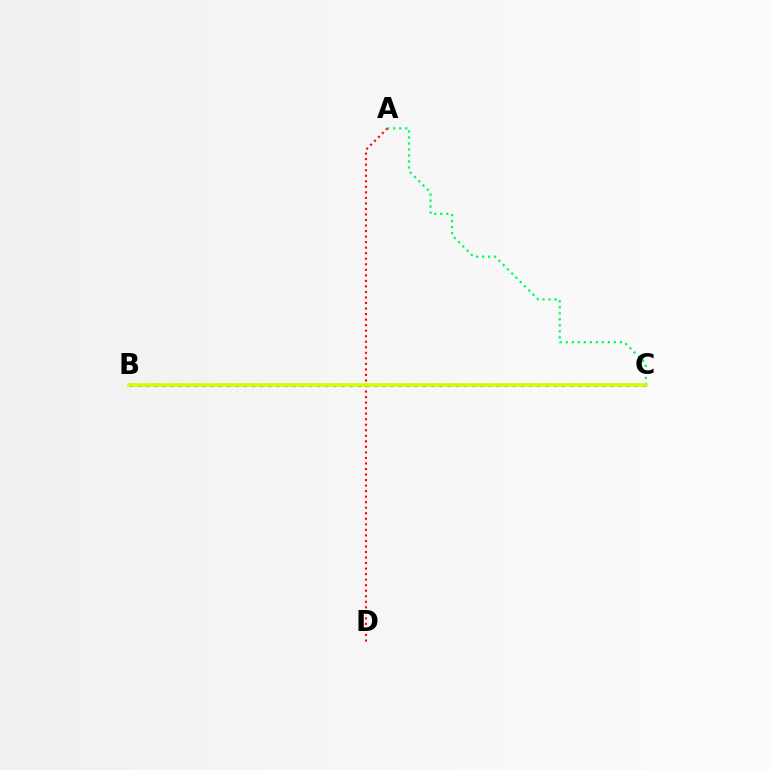{('A', 'C'): [{'color': '#00ff5c', 'line_style': 'dotted', 'thickness': 1.63}], ('B', 'C'): [{'color': '#0074ff', 'line_style': 'dashed', 'thickness': 1.65}, {'color': '#b900ff', 'line_style': 'dotted', 'thickness': 2.22}, {'color': '#d1ff00', 'line_style': 'solid', 'thickness': 2.56}], ('A', 'D'): [{'color': '#ff0000', 'line_style': 'dotted', 'thickness': 1.5}]}